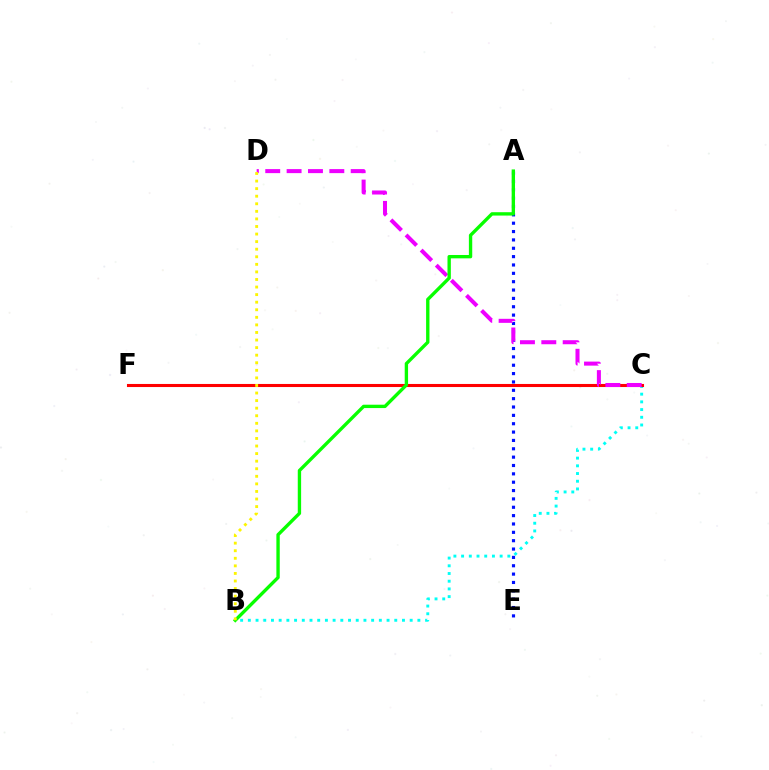{('B', 'C'): [{'color': '#00fff6', 'line_style': 'dotted', 'thickness': 2.09}], ('C', 'F'): [{'color': '#ff0000', 'line_style': 'solid', 'thickness': 2.22}], ('A', 'E'): [{'color': '#0010ff', 'line_style': 'dotted', 'thickness': 2.27}], ('C', 'D'): [{'color': '#ee00ff', 'line_style': 'dashed', 'thickness': 2.9}], ('A', 'B'): [{'color': '#08ff00', 'line_style': 'solid', 'thickness': 2.42}], ('B', 'D'): [{'color': '#fcf500', 'line_style': 'dotted', 'thickness': 2.06}]}